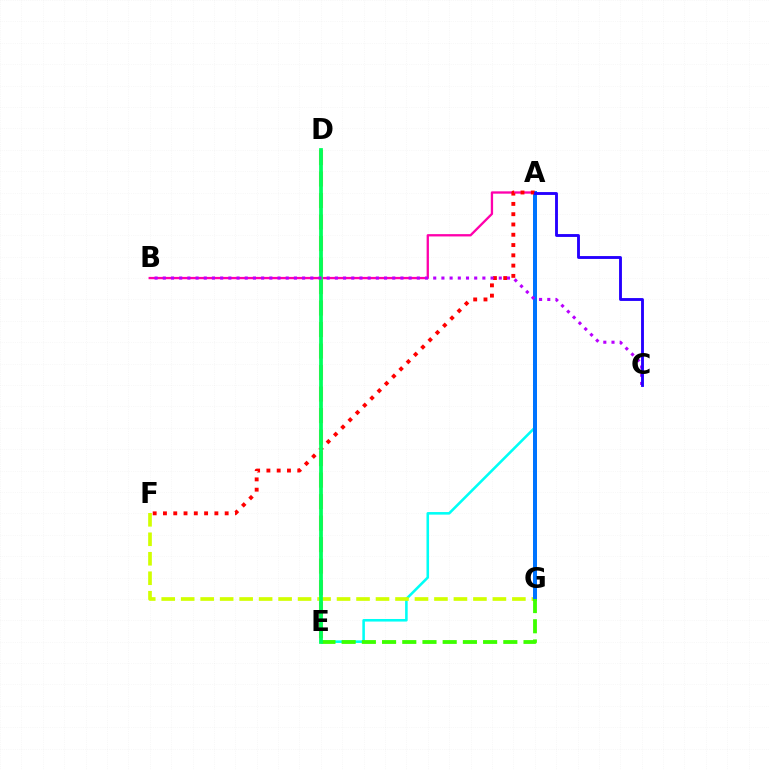{('A', 'E'): [{'color': '#00fff6', 'line_style': 'solid', 'thickness': 1.85}], ('A', 'B'): [{'color': '#ff00ac', 'line_style': 'solid', 'thickness': 1.66}], ('D', 'E'): [{'color': '#ff9400', 'line_style': 'dashed', 'thickness': 2.92}, {'color': '#00ff5c', 'line_style': 'solid', 'thickness': 2.71}], ('F', 'G'): [{'color': '#d1ff00', 'line_style': 'dashed', 'thickness': 2.65}], ('A', 'G'): [{'color': '#0074ff', 'line_style': 'solid', 'thickness': 2.88}], ('A', 'F'): [{'color': '#ff0000', 'line_style': 'dotted', 'thickness': 2.79}], ('E', 'G'): [{'color': '#3dff00', 'line_style': 'dashed', 'thickness': 2.75}], ('B', 'C'): [{'color': '#b900ff', 'line_style': 'dotted', 'thickness': 2.23}], ('A', 'C'): [{'color': '#2500ff', 'line_style': 'solid', 'thickness': 2.06}]}